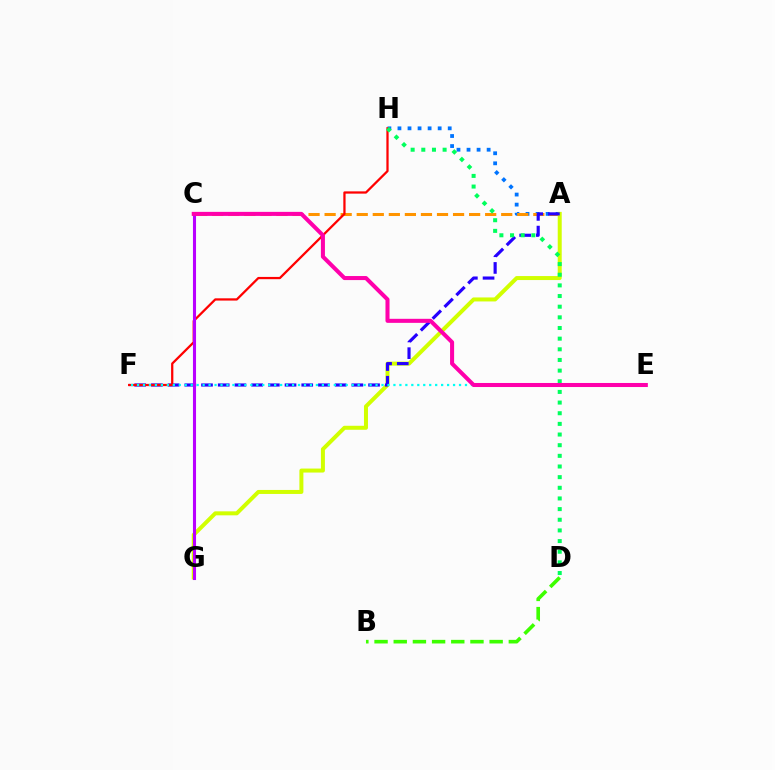{('A', 'H'): [{'color': '#0074ff', 'line_style': 'dotted', 'thickness': 2.73}], ('A', 'C'): [{'color': '#ff9400', 'line_style': 'dashed', 'thickness': 2.18}], ('A', 'G'): [{'color': '#d1ff00', 'line_style': 'solid', 'thickness': 2.87}], ('A', 'F'): [{'color': '#2500ff', 'line_style': 'dashed', 'thickness': 2.27}], ('F', 'H'): [{'color': '#ff0000', 'line_style': 'solid', 'thickness': 1.63}], ('E', 'F'): [{'color': '#00fff6', 'line_style': 'dotted', 'thickness': 1.62}], ('B', 'D'): [{'color': '#3dff00', 'line_style': 'dashed', 'thickness': 2.61}], ('C', 'G'): [{'color': '#b900ff', 'line_style': 'solid', 'thickness': 2.22}], ('D', 'H'): [{'color': '#00ff5c', 'line_style': 'dotted', 'thickness': 2.89}], ('C', 'E'): [{'color': '#ff00ac', 'line_style': 'solid', 'thickness': 2.91}]}